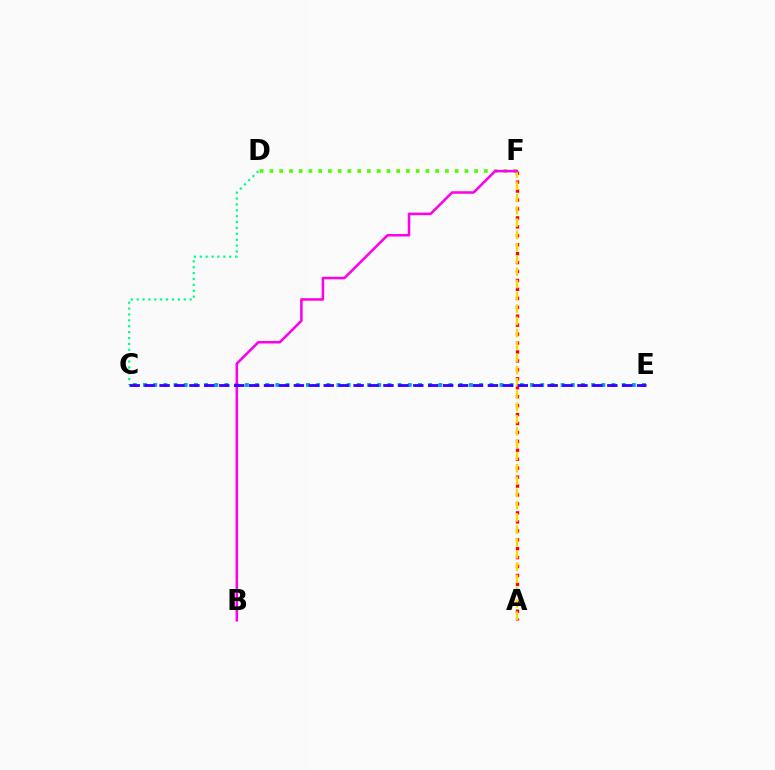{('A', 'F'): [{'color': '#ff0000', 'line_style': 'dotted', 'thickness': 2.43}, {'color': '#ffd500', 'line_style': 'dashed', 'thickness': 1.67}], ('C', 'D'): [{'color': '#00ff86', 'line_style': 'dotted', 'thickness': 1.6}], ('D', 'F'): [{'color': '#4fff00', 'line_style': 'dotted', 'thickness': 2.65}], ('C', 'E'): [{'color': '#009eff', 'line_style': 'dotted', 'thickness': 2.77}, {'color': '#3700ff', 'line_style': 'dashed', 'thickness': 2.03}], ('B', 'F'): [{'color': '#ff00ed', 'line_style': 'solid', 'thickness': 1.84}]}